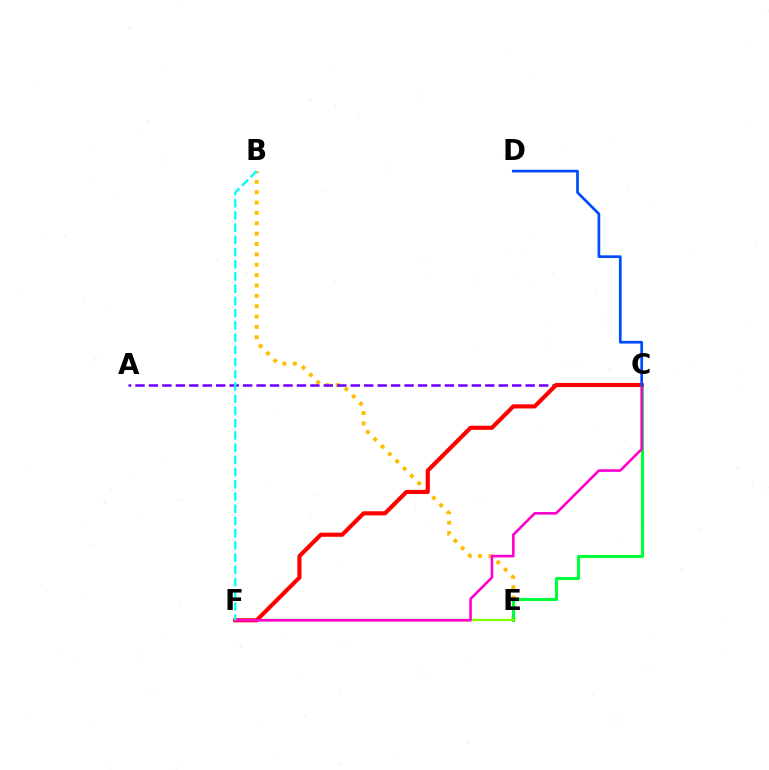{('B', 'E'): [{'color': '#ffbd00', 'line_style': 'dotted', 'thickness': 2.82}], ('A', 'C'): [{'color': '#7200ff', 'line_style': 'dashed', 'thickness': 1.83}], ('C', 'E'): [{'color': '#00ff39', 'line_style': 'solid', 'thickness': 2.22}], ('E', 'F'): [{'color': '#84ff00', 'line_style': 'solid', 'thickness': 1.7}], ('C', 'F'): [{'color': '#ff0000', 'line_style': 'solid', 'thickness': 2.97}, {'color': '#ff00cf', 'line_style': 'solid', 'thickness': 1.88}], ('B', 'F'): [{'color': '#00fff6', 'line_style': 'dashed', 'thickness': 1.66}], ('C', 'D'): [{'color': '#004bff', 'line_style': 'solid', 'thickness': 1.95}]}